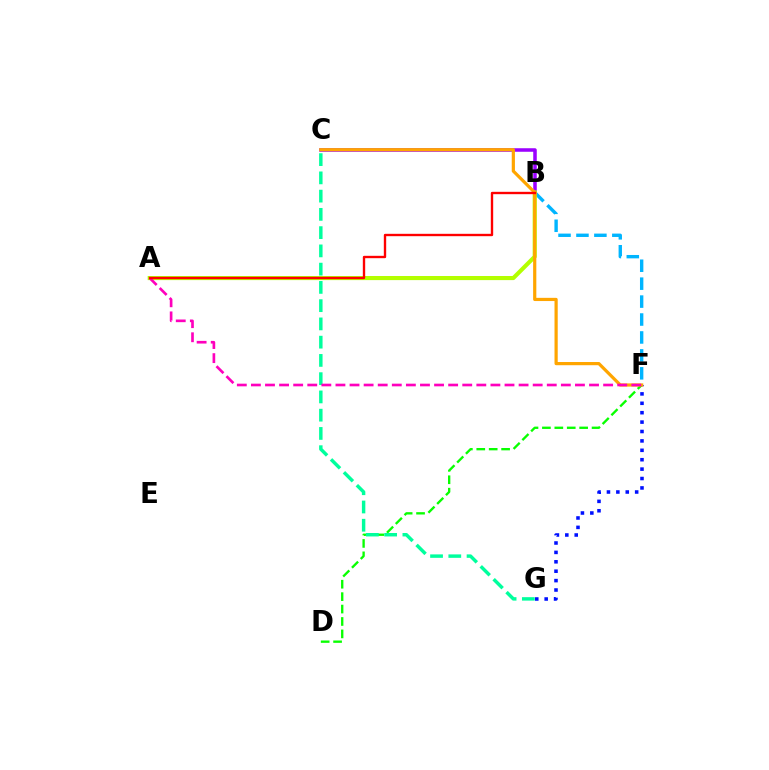{('B', 'F'): [{'color': '#00b5ff', 'line_style': 'dashed', 'thickness': 2.44}], ('D', 'F'): [{'color': '#08ff00', 'line_style': 'dashed', 'thickness': 1.69}], ('B', 'C'): [{'color': '#9b00ff', 'line_style': 'solid', 'thickness': 2.54}], ('C', 'G'): [{'color': '#00ff9d', 'line_style': 'dashed', 'thickness': 2.48}], ('F', 'G'): [{'color': '#0010ff', 'line_style': 'dotted', 'thickness': 2.56}], ('A', 'B'): [{'color': '#b3ff00', 'line_style': 'solid', 'thickness': 2.96}, {'color': '#ff0000', 'line_style': 'solid', 'thickness': 1.7}], ('C', 'F'): [{'color': '#ffa500', 'line_style': 'solid', 'thickness': 2.3}], ('A', 'F'): [{'color': '#ff00bd', 'line_style': 'dashed', 'thickness': 1.91}]}